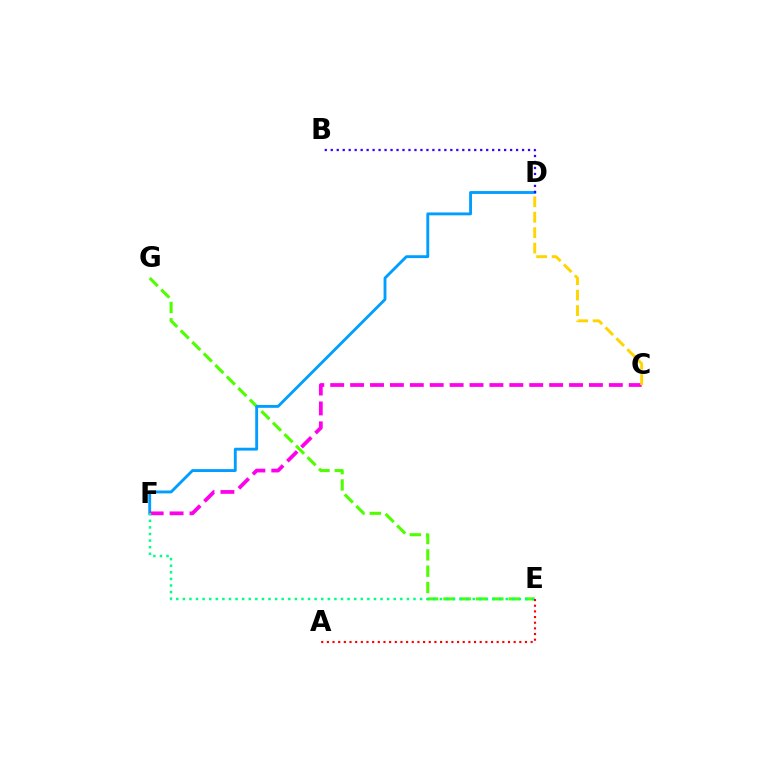{('E', 'G'): [{'color': '#4fff00', 'line_style': 'dashed', 'thickness': 2.21}], ('D', 'F'): [{'color': '#009eff', 'line_style': 'solid', 'thickness': 2.07}], ('C', 'F'): [{'color': '#ff00ed', 'line_style': 'dashed', 'thickness': 2.7}], ('B', 'D'): [{'color': '#3700ff', 'line_style': 'dotted', 'thickness': 1.62}], ('E', 'F'): [{'color': '#00ff86', 'line_style': 'dotted', 'thickness': 1.79}], ('C', 'D'): [{'color': '#ffd500', 'line_style': 'dashed', 'thickness': 2.1}], ('A', 'E'): [{'color': '#ff0000', 'line_style': 'dotted', 'thickness': 1.54}]}